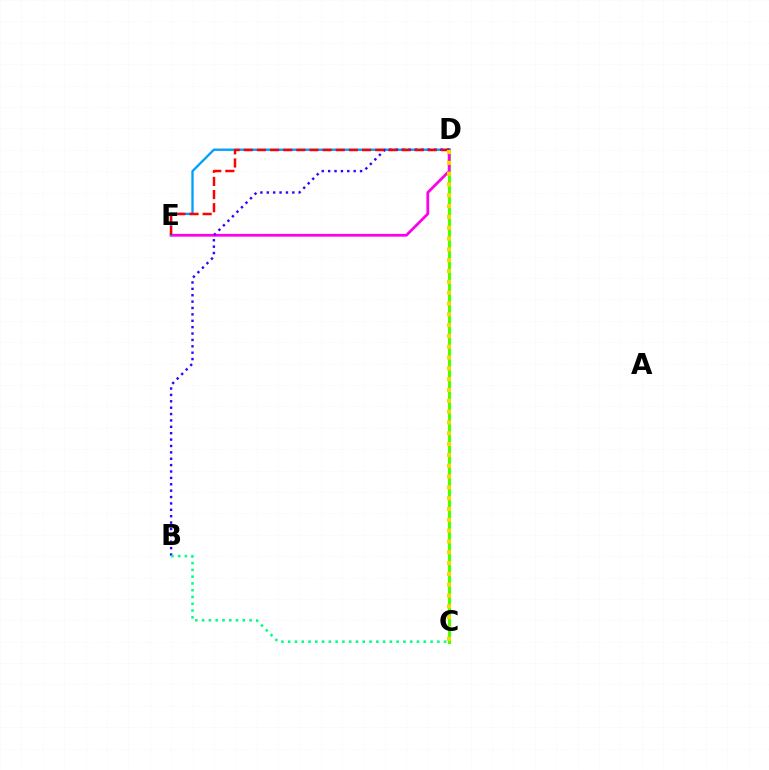{('C', 'D'): [{'color': '#4fff00', 'line_style': 'solid', 'thickness': 2.29}, {'color': '#ffd500', 'line_style': 'dotted', 'thickness': 2.94}], ('D', 'E'): [{'color': '#ff00ed', 'line_style': 'solid', 'thickness': 2.0}, {'color': '#009eff', 'line_style': 'solid', 'thickness': 1.66}, {'color': '#ff0000', 'line_style': 'dashed', 'thickness': 1.79}], ('B', 'D'): [{'color': '#3700ff', 'line_style': 'dotted', 'thickness': 1.73}], ('B', 'C'): [{'color': '#00ff86', 'line_style': 'dotted', 'thickness': 1.84}]}